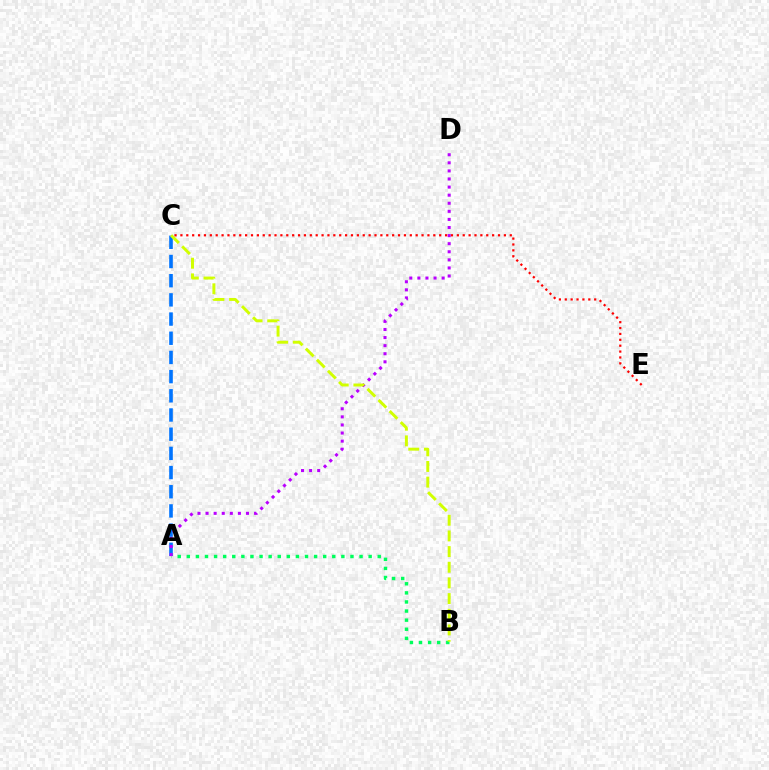{('A', 'B'): [{'color': '#00ff5c', 'line_style': 'dotted', 'thickness': 2.47}], ('A', 'C'): [{'color': '#0074ff', 'line_style': 'dashed', 'thickness': 2.61}], ('A', 'D'): [{'color': '#b900ff', 'line_style': 'dotted', 'thickness': 2.2}], ('B', 'C'): [{'color': '#d1ff00', 'line_style': 'dashed', 'thickness': 2.13}], ('C', 'E'): [{'color': '#ff0000', 'line_style': 'dotted', 'thickness': 1.6}]}